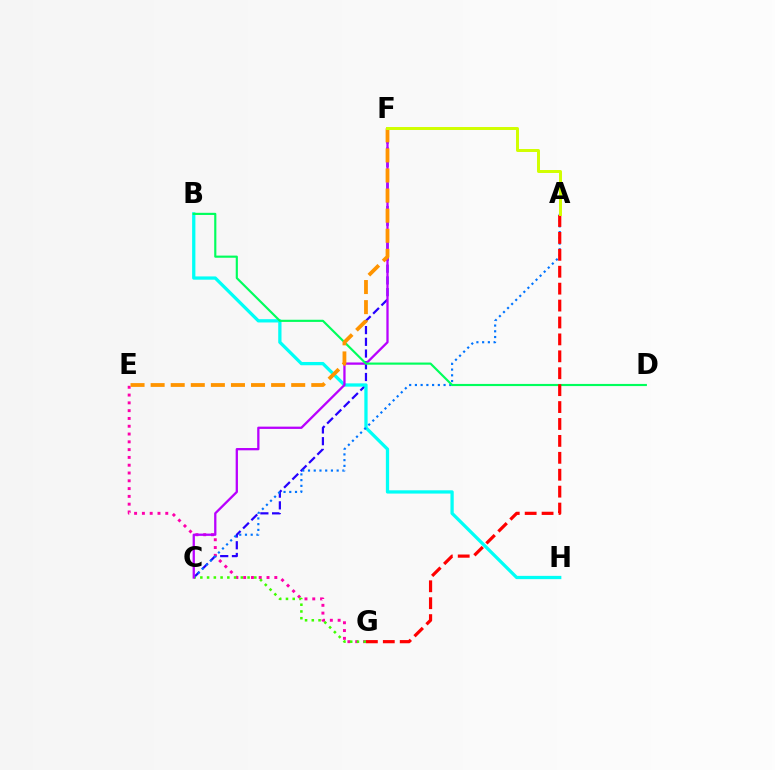{('C', 'F'): [{'color': '#2500ff', 'line_style': 'dashed', 'thickness': 1.59}, {'color': '#b900ff', 'line_style': 'solid', 'thickness': 1.65}], ('E', 'G'): [{'color': '#ff00ac', 'line_style': 'dotted', 'thickness': 2.12}], ('C', 'G'): [{'color': '#3dff00', 'line_style': 'dotted', 'thickness': 1.83}], ('B', 'H'): [{'color': '#00fff6', 'line_style': 'solid', 'thickness': 2.35}], ('A', 'C'): [{'color': '#0074ff', 'line_style': 'dotted', 'thickness': 1.56}], ('B', 'D'): [{'color': '#00ff5c', 'line_style': 'solid', 'thickness': 1.55}], ('A', 'G'): [{'color': '#ff0000', 'line_style': 'dashed', 'thickness': 2.3}], ('E', 'F'): [{'color': '#ff9400', 'line_style': 'dashed', 'thickness': 2.73}], ('A', 'F'): [{'color': '#d1ff00', 'line_style': 'solid', 'thickness': 2.14}]}